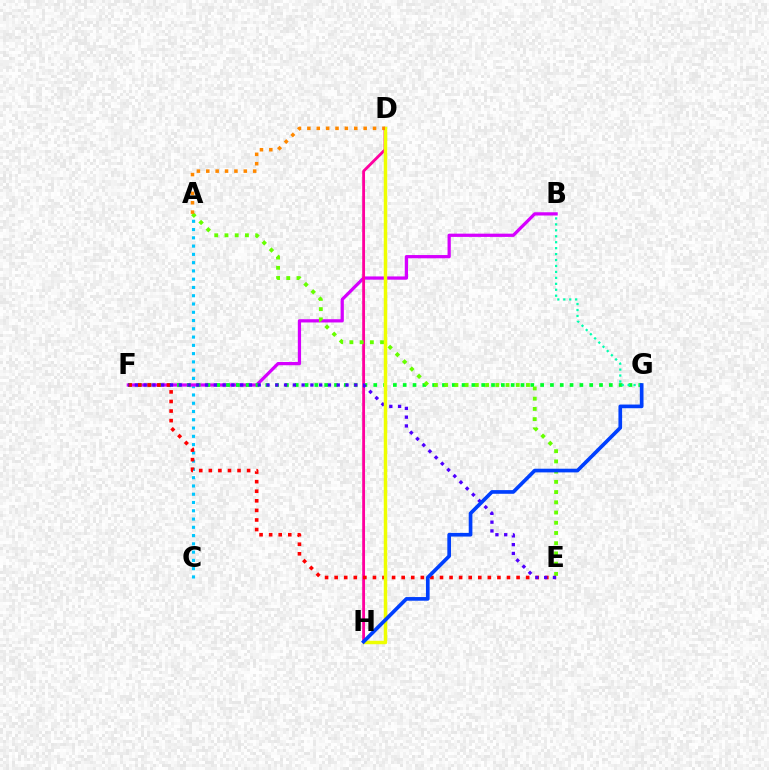{('A', 'C'): [{'color': '#00c7ff', 'line_style': 'dotted', 'thickness': 2.25}], ('B', 'F'): [{'color': '#d600ff', 'line_style': 'solid', 'thickness': 2.34}], ('F', 'G'): [{'color': '#00ff27', 'line_style': 'dotted', 'thickness': 2.67}], ('D', 'H'): [{'color': '#ff00a0', 'line_style': 'solid', 'thickness': 2.04}, {'color': '#eeff00', 'line_style': 'solid', 'thickness': 2.48}], ('A', 'E'): [{'color': '#66ff00', 'line_style': 'dotted', 'thickness': 2.78}], ('B', 'G'): [{'color': '#00ffaf', 'line_style': 'dotted', 'thickness': 1.62}], ('E', 'F'): [{'color': '#ff0000', 'line_style': 'dotted', 'thickness': 2.6}, {'color': '#4f00ff', 'line_style': 'dotted', 'thickness': 2.38}], ('G', 'H'): [{'color': '#003fff', 'line_style': 'solid', 'thickness': 2.64}], ('A', 'D'): [{'color': '#ff8800', 'line_style': 'dotted', 'thickness': 2.55}]}